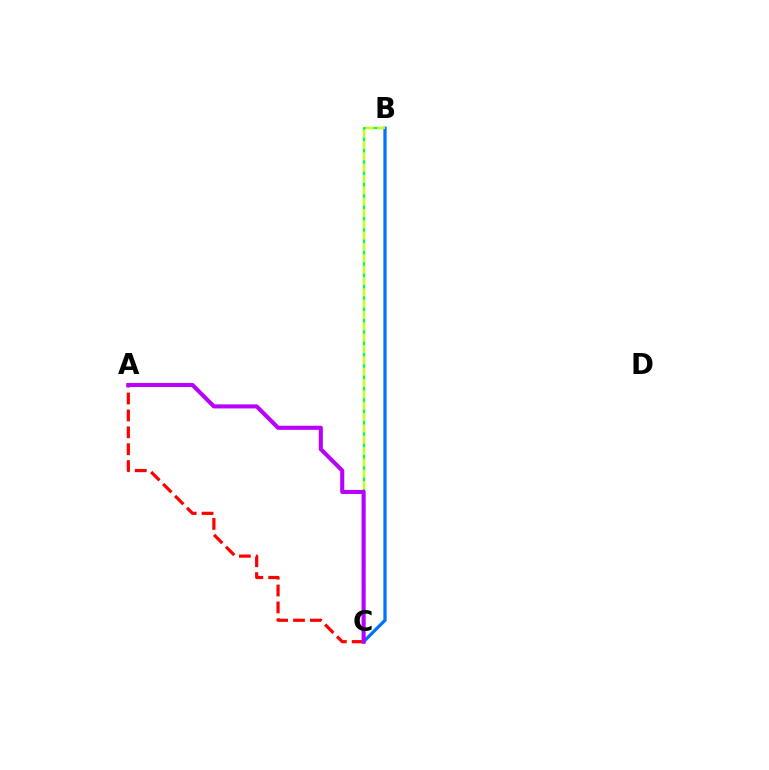{('B', 'C'): [{'color': '#00ff5c', 'line_style': 'solid', 'thickness': 1.61}, {'color': '#0074ff', 'line_style': 'solid', 'thickness': 2.35}, {'color': '#d1ff00', 'line_style': 'dashed', 'thickness': 1.54}], ('A', 'C'): [{'color': '#ff0000', 'line_style': 'dashed', 'thickness': 2.3}, {'color': '#b900ff', 'line_style': 'solid', 'thickness': 2.94}]}